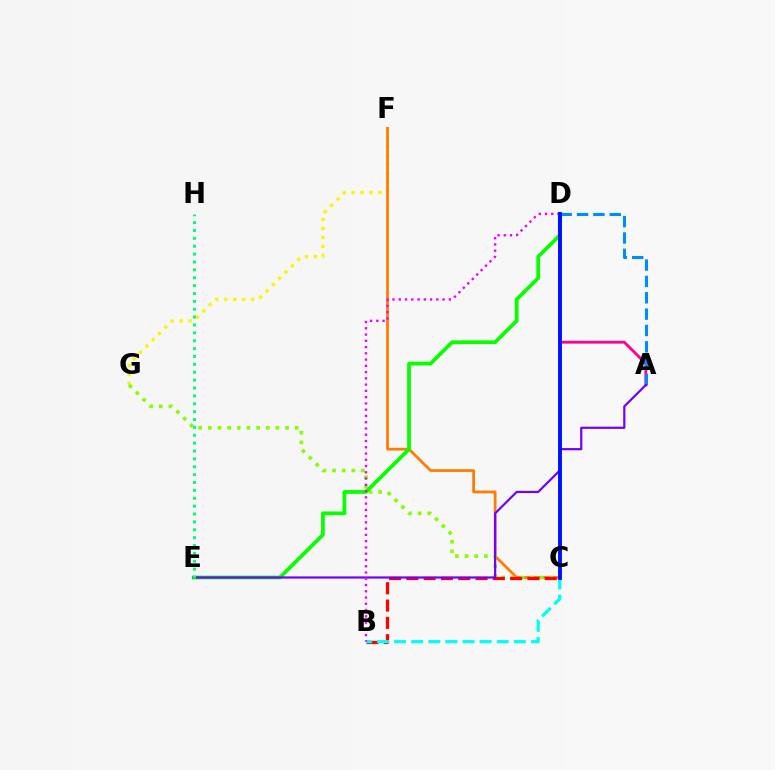{('F', 'G'): [{'color': '#fcf500', 'line_style': 'dotted', 'thickness': 2.43}], ('C', 'F'): [{'color': '#ff7c00', 'line_style': 'solid', 'thickness': 1.99}], ('C', 'G'): [{'color': '#84ff00', 'line_style': 'dotted', 'thickness': 2.62}], ('B', 'C'): [{'color': '#ff0000', 'line_style': 'dashed', 'thickness': 2.35}, {'color': '#00fff6', 'line_style': 'dashed', 'thickness': 2.32}], ('D', 'E'): [{'color': '#08ff00', 'line_style': 'solid', 'thickness': 2.7}], ('A', 'D'): [{'color': '#ff0094', 'line_style': 'solid', 'thickness': 2.04}, {'color': '#008cff', 'line_style': 'dashed', 'thickness': 2.22}], ('A', 'E'): [{'color': '#7200ff', 'line_style': 'solid', 'thickness': 1.59}], ('B', 'D'): [{'color': '#ee00ff', 'line_style': 'dotted', 'thickness': 1.7}], ('C', 'D'): [{'color': '#0010ff', 'line_style': 'solid', 'thickness': 2.79}], ('E', 'H'): [{'color': '#00ff74', 'line_style': 'dotted', 'thickness': 2.14}]}